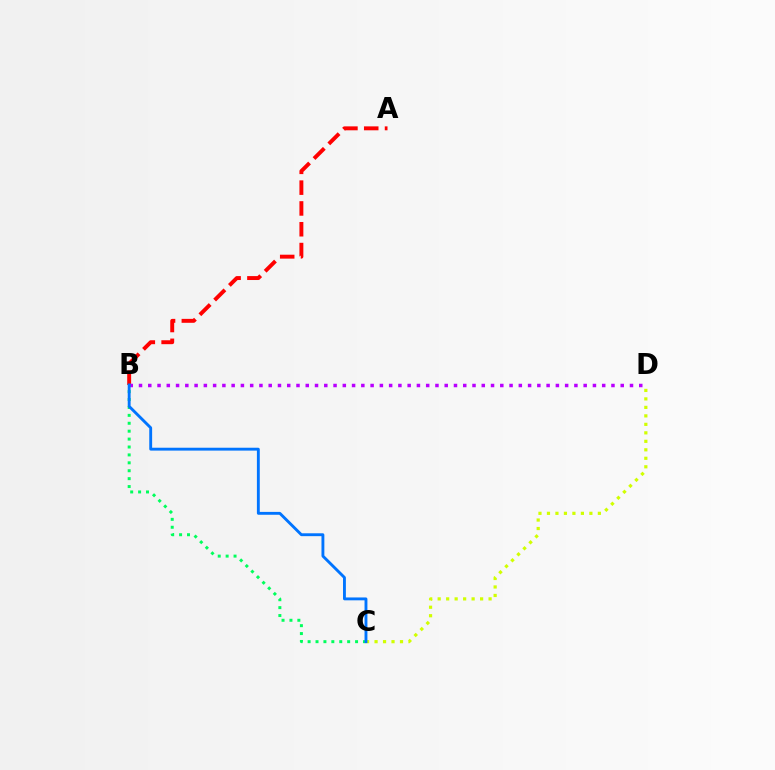{('A', 'B'): [{'color': '#ff0000', 'line_style': 'dashed', 'thickness': 2.83}], ('C', 'D'): [{'color': '#d1ff00', 'line_style': 'dotted', 'thickness': 2.31}], ('B', 'D'): [{'color': '#b900ff', 'line_style': 'dotted', 'thickness': 2.52}], ('B', 'C'): [{'color': '#00ff5c', 'line_style': 'dotted', 'thickness': 2.15}, {'color': '#0074ff', 'line_style': 'solid', 'thickness': 2.07}]}